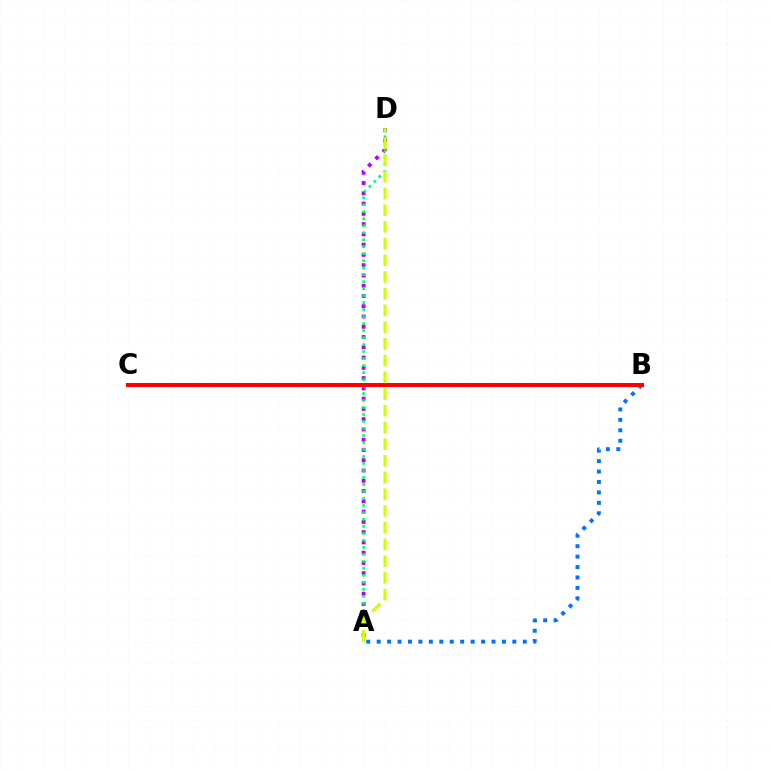{('A', 'D'): [{'color': '#b900ff', 'line_style': 'dotted', 'thickness': 2.79}, {'color': '#00ff5c', 'line_style': 'dotted', 'thickness': 1.9}, {'color': '#d1ff00', 'line_style': 'dashed', 'thickness': 2.27}], ('A', 'B'): [{'color': '#0074ff', 'line_style': 'dotted', 'thickness': 2.84}], ('B', 'C'): [{'color': '#ff0000', 'line_style': 'solid', 'thickness': 2.9}]}